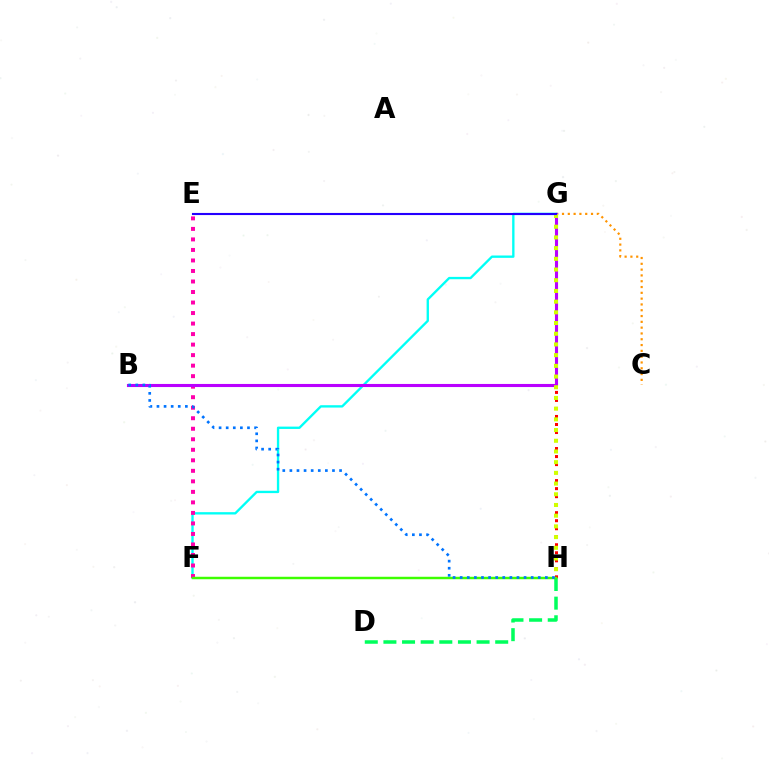{('C', 'G'): [{'color': '#ff9400', 'line_style': 'dotted', 'thickness': 1.58}], ('G', 'H'): [{'color': '#ff0000', 'line_style': 'dotted', 'thickness': 2.18}, {'color': '#d1ff00', 'line_style': 'dotted', 'thickness': 2.91}], ('F', 'G'): [{'color': '#00fff6', 'line_style': 'solid', 'thickness': 1.69}], ('D', 'H'): [{'color': '#00ff5c', 'line_style': 'dashed', 'thickness': 2.53}], ('E', 'F'): [{'color': '#ff00ac', 'line_style': 'dotted', 'thickness': 2.86}], ('B', 'G'): [{'color': '#b900ff', 'line_style': 'solid', 'thickness': 2.23}], ('F', 'H'): [{'color': '#3dff00', 'line_style': 'solid', 'thickness': 1.77}], ('E', 'G'): [{'color': '#2500ff', 'line_style': 'solid', 'thickness': 1.53}], ('B', 'H'): [{'color': '#0074ff', 'line_style': 'dotted', 'thickness': 1.93}]}